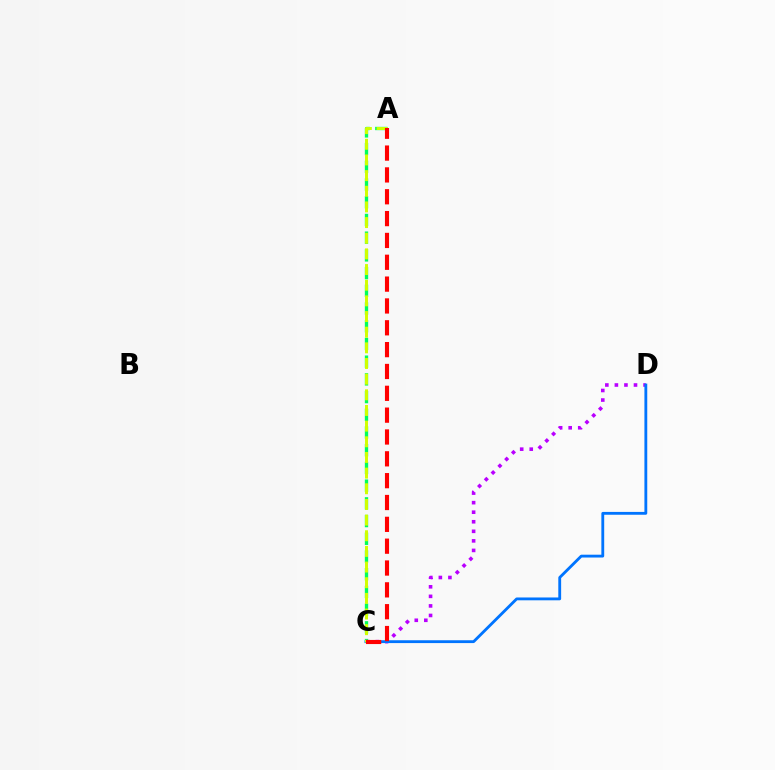{('A', 'C'): [{'color': '#00ff5c', 'line_style': 'dashed', 'thickness': 2.41}, {'color': '#d1ff00', 'line_style': 'dashed', 'thickness': 2.13}, {'color': '#ff0000', 'line_style': 'dashed', 'thickness': 2.97}], ('C', 'D'): [{'color': '#b900ff', 'line_style': 'dotted', 'thickness': 2.6}, {'color': '#0074ff', 'line_style': 'solid', 'thickness': 2.04}]}